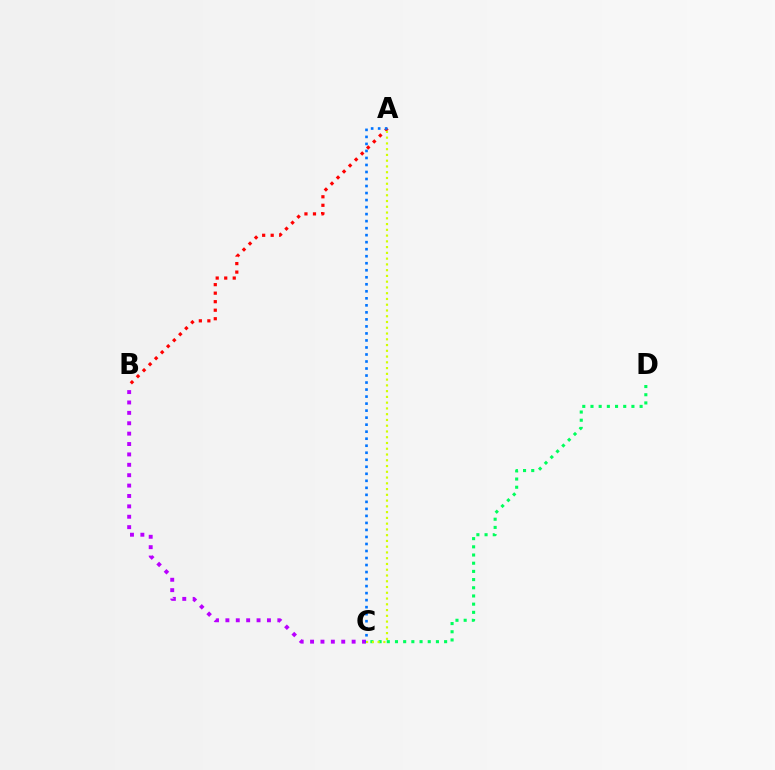{('B', 'C'): [{'color': '#b900ff', 'line_style': 'dotted', 'thickness': 2.82}], ('C', 'D'): [{'color': '#00ff5c', 'line_style': 'dotted', 'thickness': 2.22}], ('A', 'B'): [{'color': '#ff0000', 'line_style': 'dotted', 'thickness': 2.31}], ('A', 'C'): [{'color': '#0074ff', 'line_style': 'dotted', 'thickness': 1.91}, {'color': '#d1ff00', 'line_style': 'dotted', 'thickness': 1.57}]}